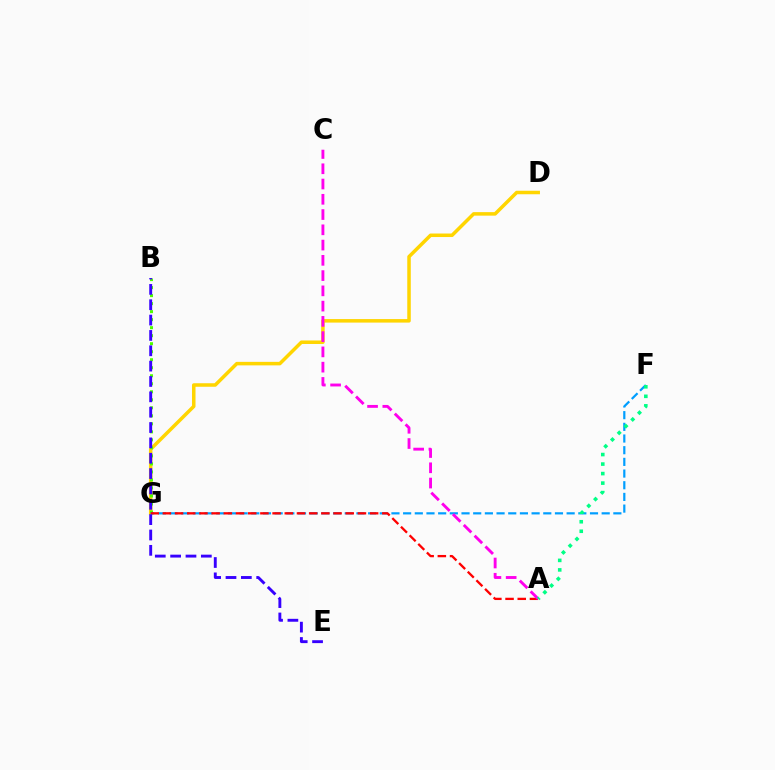{('D', 'G'): [{'color': '#ffd500', 'line_style': 'solid', 'thickness': 2.53}], ('B', 'G'): [{'color': '#4fff00', 'line_style': 'dotted', 'thickness': 2.18}], ('F', 'G'): [{'color': '#009eff', 'line_style': 'dashed', 'thickness': 1.59}], ('A', 'G'): [{'color': '#ff0000', 'line_style': 'dashed', 'thickness': 1.66}], ('B', 'E'): [{'color': '#3700ff', 'line_style': 'dashed', 'thickness': 2.09}], ('A', 'C'): [{'color': '#ff00ed', 'line_style': 'dashed', 'thickness': 2.07}], ('A', 'F'): [{'color': '#00ff86', 'line_style': 'dotted', 'thickness': 2.59}]}